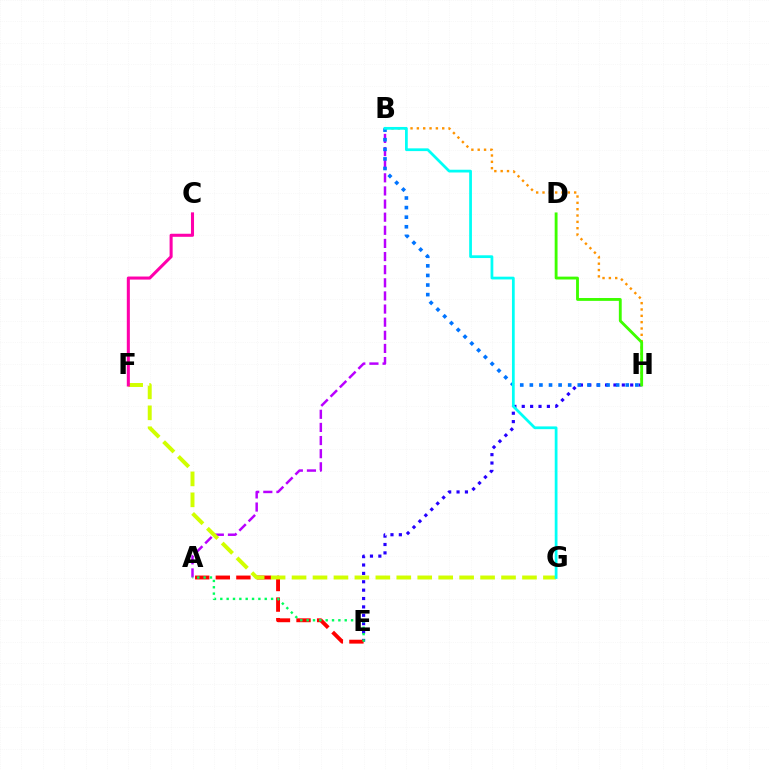{('E', 'H'): [{'color': '#2500ff', 'line_style': 'dotted', 'thickness': 2.28}], ('A', 'B'): [{'color': '#b900ff', 'line_style': 'dashed', 'thickness': 1.78}], ('B', 'H'): [{'color': '#ff9400', 'line_style': 'dotted', 'thickness': 1.72}, {'color': '#0074ff', 'line_style': 'dotted', 'thickness': 2.61}], ('A', 'E'): [{'color': '#ff0000', 'line_style': 'dashed', 'thickness': 2.8}, {'color': '#00ff5c', 'line_style': 'dotted', 'thickness': 1.72}], ('F', 'G'): [{'color': '#d1ff00', 'line_style': 'dashed', 'thickness': 2.85}], ('B', 'G'): [{'color': '#00fff6', 'line_style': 'solid', 'thickness': 1.98}], ('D', 'H'): [{'color': '#3dff00', 'line_style': 'solid', 'thickness': 2.06}], ('C', 'F'): [{'color': '#ff00ac', 'line_style': 'solid', 'thickness': 2.2}]}